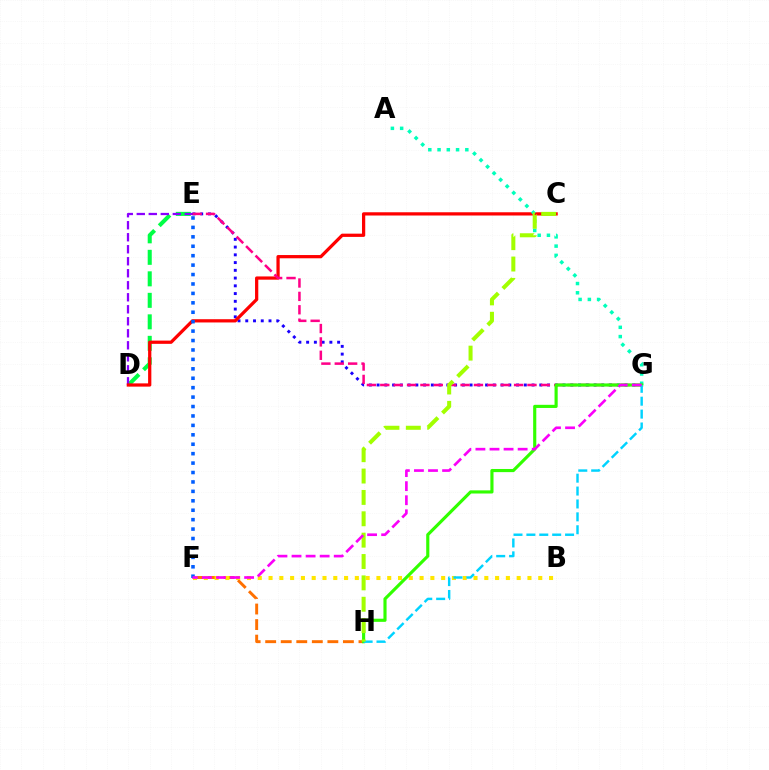{('F', 'H'): [{'color': '#ff7000', 'line_style': 'dashed', 'thickness': 2.11}], ('D', 'E'): [{'color': '#00ff45', 'line_style': 'dashed', 'thickness': 2.92}, {'color': '#8a00ff', 'line_style': 'dashed', 'thickness': 1.63}], ('E', 'G'): [{'color': '#1900ff', 'line_style': 'dotted', 'thickness': 2.11}, {'color': '#ff0088', 'line_style': 'dashed', 'thickness': 1.82}], ('C', 'D'): [{'color': '#ff0000', 'line_style': 'solid', 'thickness': 2.34}], ('A', 'G'): [{'color': '#00ffbb', 'line_style': 'dotted', 'thickness': 2.51}], ('B', 'F'): [{'color': '#ffe600', 'line_style': 'dotted', 'thickness': 2.93}], ('G', 'H'): [{'color': '#31ff00', 'line_style': 'solid', 'thickness': 2.26}, {'color': '#00d3ff', 'line_style': 'dashed', 'thickness': 1.75}], ('C', 'H'): [{'color': '#a2ff00', 'line_style': 'dashed', 'thickness': 2.9}], ('E', 'F'): [{'color': '#005dff', 'line_style': 'dotted', 'thickness': 2.56}], ('F', 'G'): [{'color': '#fa00f9', 'line_style': 'dashed', 'thickness': 1.91}]}